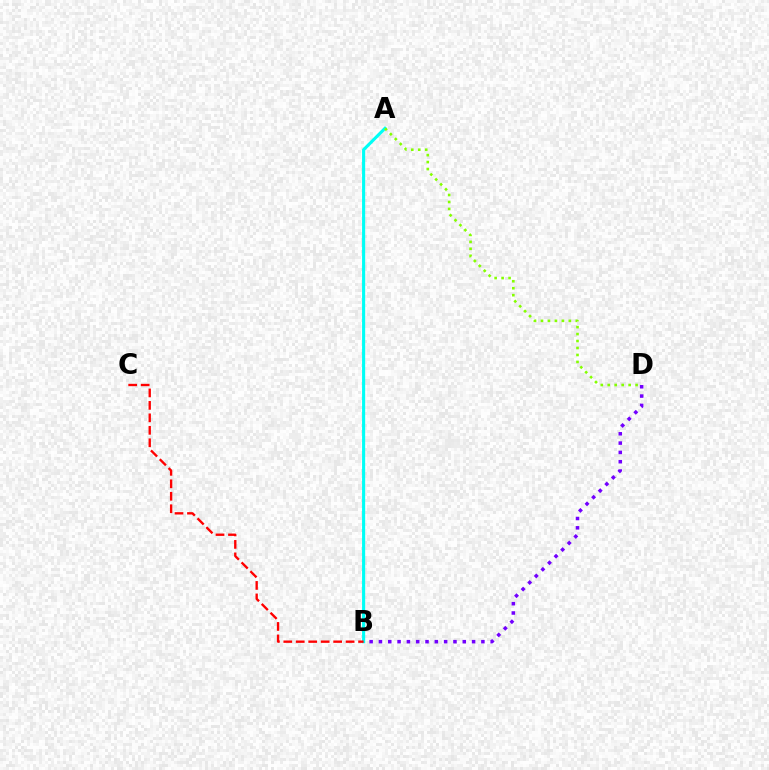{('B', 'D'): [{'color': '#7200ff', 'line_style': 'dotted', 'thickness': 2.53}], ('A', 'B'): [{'color': '#00fff6', 'line_style': 'solid', 'thickness': 2.24}], ('B', 'C'): [{'color': '#ff0000', 'line_style': 'dashed', 'thickness': 1.69}], ('A', 'D'): [{'color': '#84ff00', 'line_style': 'dotted', 'thickness': 1.89}]}